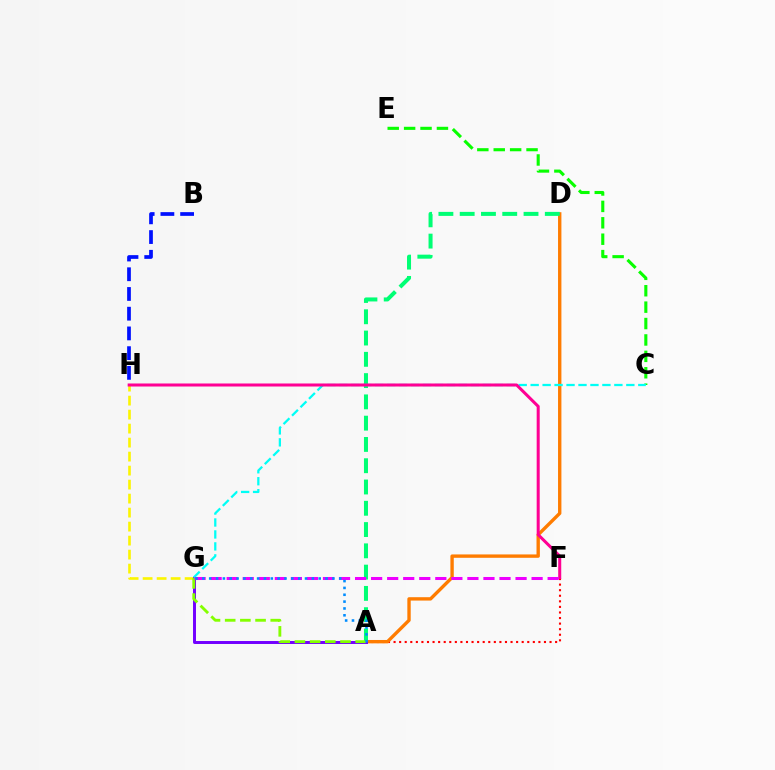{('C', 'E'): [{'color': '#08ff00', 'line_style': 'dashed', 'thickness': 2.23}], ('G', 'H'): [{'color': '#fcf500', 'line_style': 'dashed', 'thickness': 1.9}], ('A', 'F'): [{'color': '#ff0000', 'line_style': 'dotted', 'thickness': 1.51}], ('A', 'D'): [{'color': '#ff7c00', 'line_style': 'solid', 'thickness': 2.43}, {'color': '#00ff74', 'line_style': 'dashed', 'thickness': 2.89}], ('A', 'G'): [{'color': '#7200ff', 'line_style': 'solid', 'thickness': 2.13}, {'color': '#84ff00', 'line_style': 'dashed', 'thickness': 2.06}, {'color': '#008cff', 'line_style': 'dotted', 'thickness': 1.86}], ('C', 'G'): [{'color': '#00fff6', 'line_style': 'dashed', 'thickness': 1.62}], ('F', 'H'): [{'color': '#ff0094', 'line_style': 'solid', 'thickness': 2.18}], ('B', 'H'): [{'color': '#0010ff', 'line_style': 'dashed', 'thickness': 2.68}], ('F', 'G'): [{'color': '#ee00ff', 'line_style': 'dashed', 'thickness': 2.18}]}